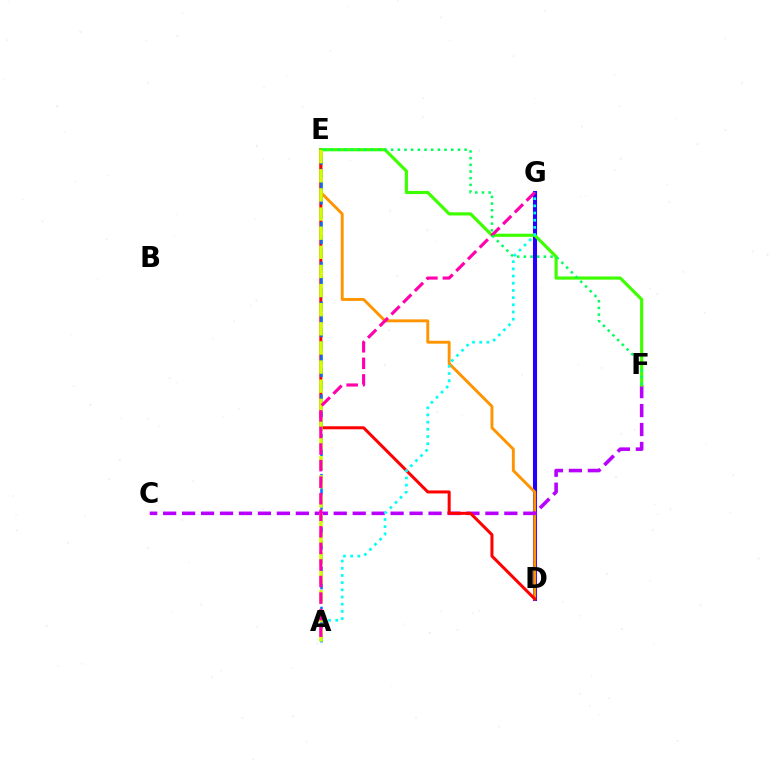{('D', 'G'): [{'color': '#2500ff', 'line_style': 'solid', 'thickness': 2.94}], ('D', 'E'): [{'color': '#ff9400', 'line_style': 'solid', 'thickness': 2.09}, {'color': '#ff0000', 'line_style': 'solid', 'thickness': 2.18}], ('C', 'F'): [{'color': '#b900ff', 'line_style': 'dashed', 'thickness': 2.58}], ('A', 'E'): [{'color': '#0074ff', 'line_style': 'dashed', 'thickness': 1.8}, {'color': '#d1ff00', 'line_style': 'dashed', 'thickness': 2.6}], ('E', 'F'): [{'color': '#3dff00', 'line_style': 'solid', 'thickness': 2.28}, {'color': '#00ff5c', 'line_style': 'dotted', 'thickness': 1.82}], ('A', 'G'): [{'color': '#00fff6', 'line_style': 'dotted', 'thickness': 1.95}, {'color': '#ff00ac', 'line_style': 'dashed', 'thickness': 2.25}]}